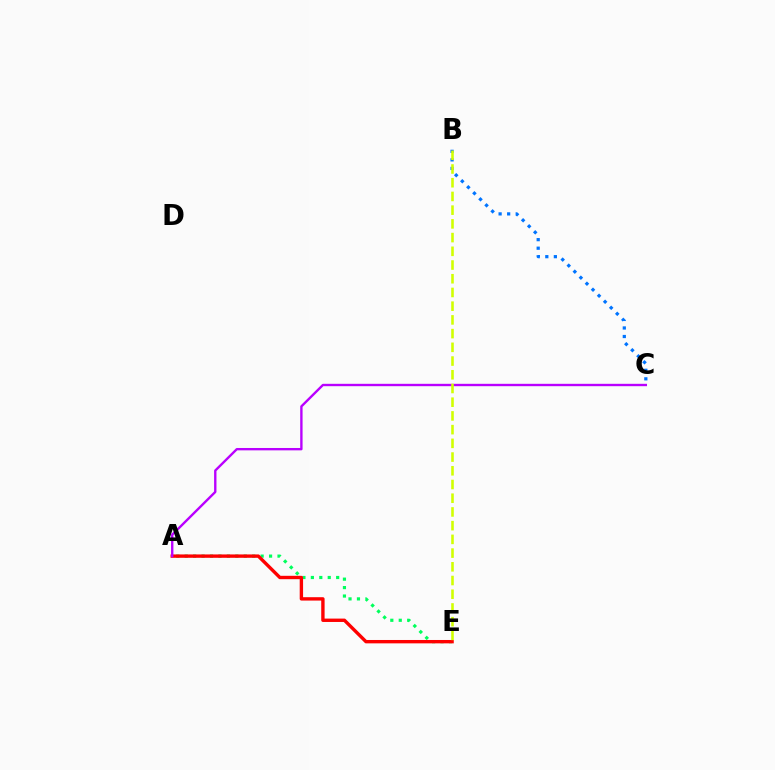{('A', 'E'): [{'color': '#00ff5c', 'line_style': 'dotted', 'thickness': 2.29}, {'color': '#ff0000', 'line_style': 'solid', 'thickness': 2.43}], ('B', 'C'): [{'color': '#0074ff', 'line_style': 'dotted', 'thickness': 2.32}], ('A', 'C'): [{'color': '#b900ff', 'line_style': 'solid', 'thickness': 1.7}], ('B', 'E'): [{'color': '#d1ff00', 'line_style': 'dashed', 'thickness': 1.86}]}